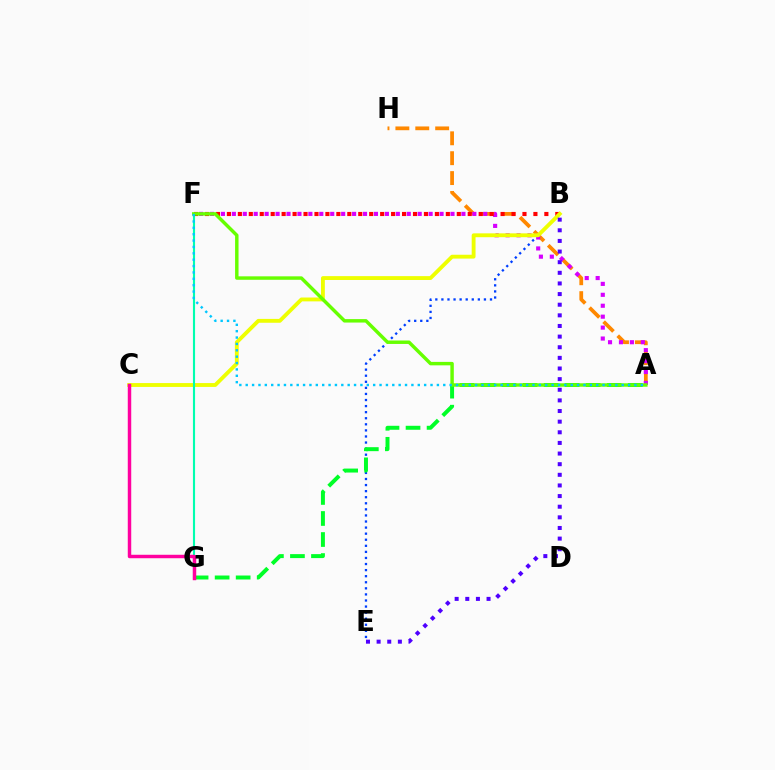{('A', 'H'): [{'color': '#ff8800', 'line_style': 'dashed', 'thickness': 2.7}], ('B', 'E'): [{'color': '#003fff', 'line_style': 'dotted', 'thickness': 1.65}, {'color': '#4f00ff', 'line_style': 'dotted', 'thickness': 2.89}], ('A', 'F'): [{'color': '#d600ff', 'line_style': 'dotted', 'thickness': 2.97}, {'color': '#66ff00', 'line_style': 'solid', 'thickness': 2.48}, {'color': '#00c7ff', 'line_style': 'dotted', 'thickness': 1.73}], ('B', 'F'): [{'color': '#ff0000', 'line_style': 'dotted', 'thickness': 2.97}], ('B', 'C'): [{'color': '#eeff00', 'line_style': 'solid', 'thickness': 2.78}], ('A', 'G'): [{'color': '#00ff27', 'line_style': 'dashed', 'thickness': 2.86}], ('F', 'G'): [{'color': '#00ffaf', 'line_style': 'solid', 'thickness': 1.53}], ('C', 'G'): [{'color': '#ff00a0', 'line_style': 'solid', 'thickness': 2.49}]}